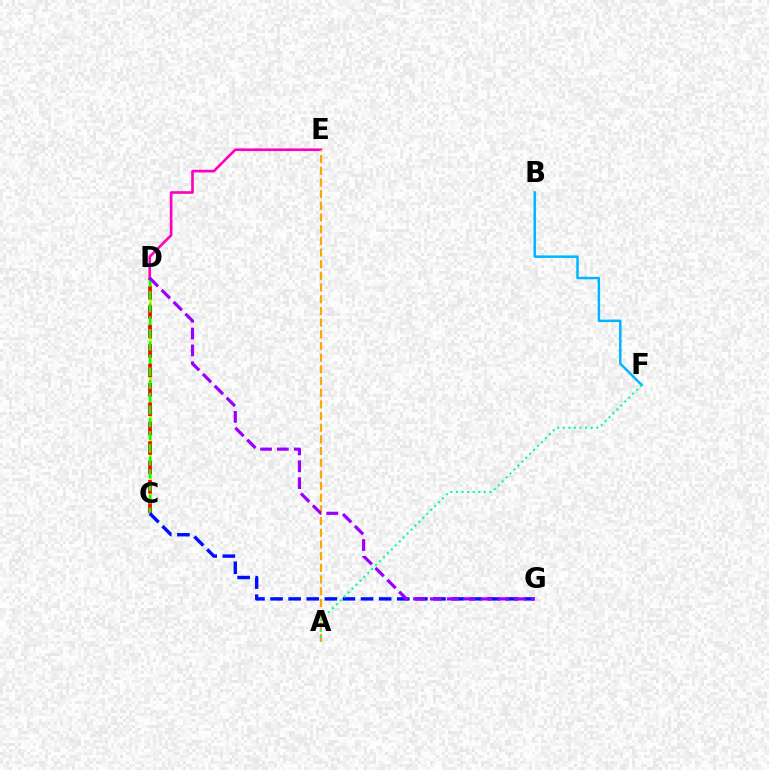{('C', 'D'): [{'color': '#b3ff00', 'line_style': 'solid', 'thickness': 2.04}, {'color': '#ff0000', 'line_style': 'dashed', 'thickness': 2.64}, {'color': '#08ff00', 'line_style': 'dashed', 'thickness': 1.73}], ('B', 'F'): [{'color': '#00b5ff', 'line_style': 'solid', 'thickness': 1.79}], ('D', 'E'): [{'color': '#ff00bd', 'line_style': 'solid', 'thickness': 1.9}], ('A', 'E'): [{'color': '#ffa500', 'line_style': 'dashed', 'thickness': 1.59}], ('C', 'G'): [{'color': '#0010ff', 'line_style': 'dashed', 'thickness': 2.46}], ('A', 'F'): [{'color': '#00ff9d', 'line_style': 'dotted', 'thickness': 1.51}], ('D', 'G'): [{'color': '#9b00ff', 'line_style': 'dashed', 'thickness': 2.29}]}